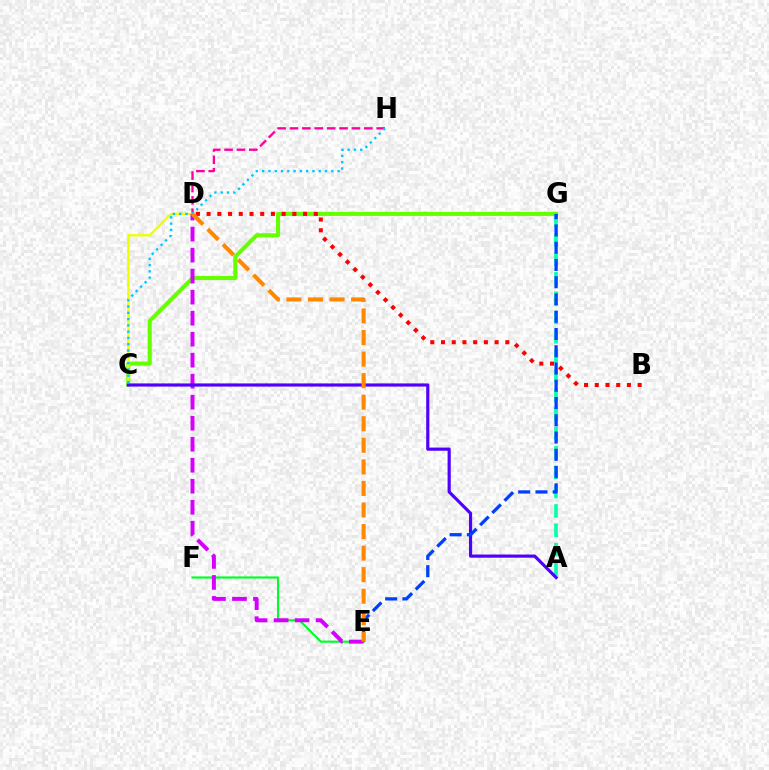{('C', 'G'): [{'color': '#66ff00', 'line_style': 'solid', 'thickness': 2.93}], ('A', 'G'): [{'color': '#00ffaf', 'line_style': 'dashed', 'thickness': 2.63}], ('D', 'H'): [{'color': '#ff00a0', 'line_style': 'dashed', 'thickness': 1.68}], ('E', 'F'): [{'color': '#00ff27', 'line_style': 'solid', 'thickness': 1.56}], ('C', 'D'): [{'color': '#eeff00', 'line_style': 'solid', 'thickness': 1.68}], ('B', 'D'): [{'color': '#ff0000', 'line_style': 'dotted', 'thickness': 2.91}], ('D', 'E'): [{'color': '#d600ff', 'line_style': 'dashed', 'thickness': 2.85}, {'color': '#ff8800', 'line_style': 'dashed', 'thickness': 2.93}], ('A', 'C'): [{'color': '#4f00ff', 'line_style': 'solid', 'thickness': 2.27}], ('E', 'G'): [{'color': '#003fff', 'line_style': 'dashed', 'thickness': 2.34}], ('C', 'H'): [{'color': '#00c7ff', 'line_style': 'dotted', 'thickness': 1.71}]}